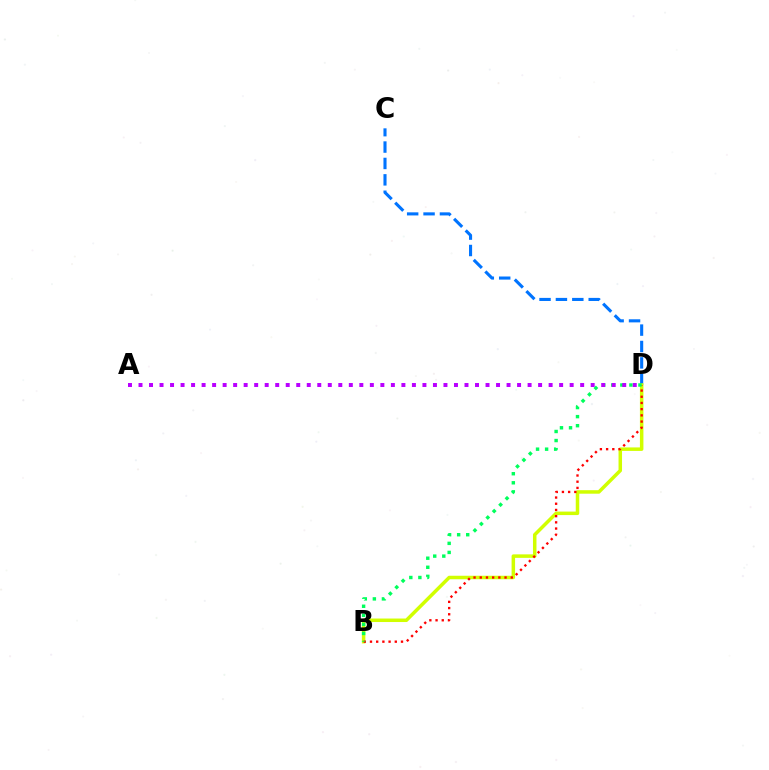{('C', 'D'): [{'color': '#0074ff', 'line_style': 'dashed', 'thickness': 2.23}], ('B', 'D'): [{'color': '#d1ff00', 'line_style': 'solid', 'thickness': 2.52}, {'color': '#ff0000', 'line_style': 'dotted', 'thickness': 1.69}, {'color': '#00ff5c', 'line_style': 'dotted', 'thickness': 2.46}], ('A', 'D'): [{'color': '#b900ff', 'line_style': 'dotted', 'thickness': 2.86}]}